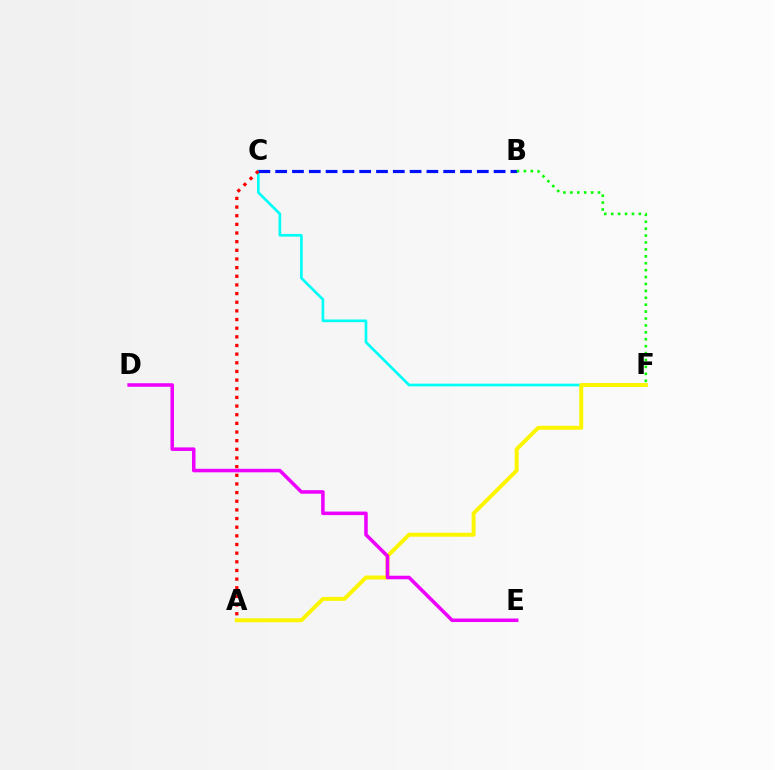{('C', 'F'): [{'color': '#00fff6', 'line_style': 'solid', 'thickness': 1.92}], ('B', 'C'): [{'color': '#0010ff', 'line_style': 'dashed', 'thickness': 2.28}], ('B', 'F'): [{'color': '#08ff00', 'line_style': 'dotted', 'thickness': 1.88}], ('A', 'F'): [{'color': '#fcf500', 'line_style': 'solid', 'thickness': 2.85}], ('D', 'E'): [{'color': '#ee00ff', 'line_style': 'solid', 'thickness': 2.55}], ('A', 'C'): [{'color': '#ff0000', 'line_style': 'dotted', 'thickness': 2.35}]}